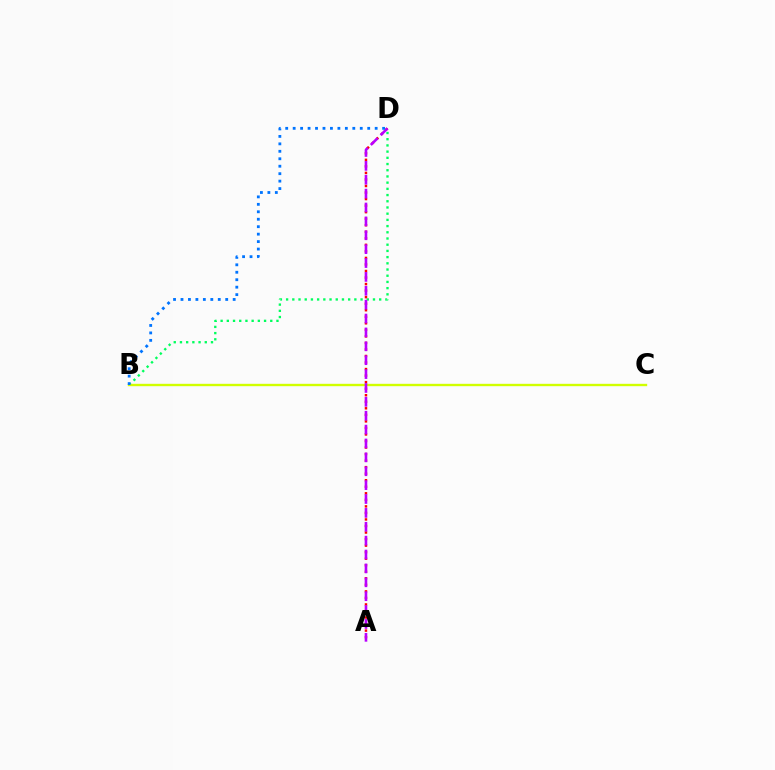{('B', 'D'): [{'color': '#00ff5c', 'line_style': 'dotted', 'thickness': 1.69}, {'color': '#0074ff', 'line_style': 'dotted', 'thickness': 2.03}], ('A', 'D'): [{'color': '#ff0000', 'line_style': 'dotted', 'thickness': 1.78}, {'color': '#b900ff', 'line_style': 'dashed', 'thickness': 1.89}], ('B', 'C'): [{'color': '#d1ff00', 'line_style': 'solid', 'thickness': 1.7}]}